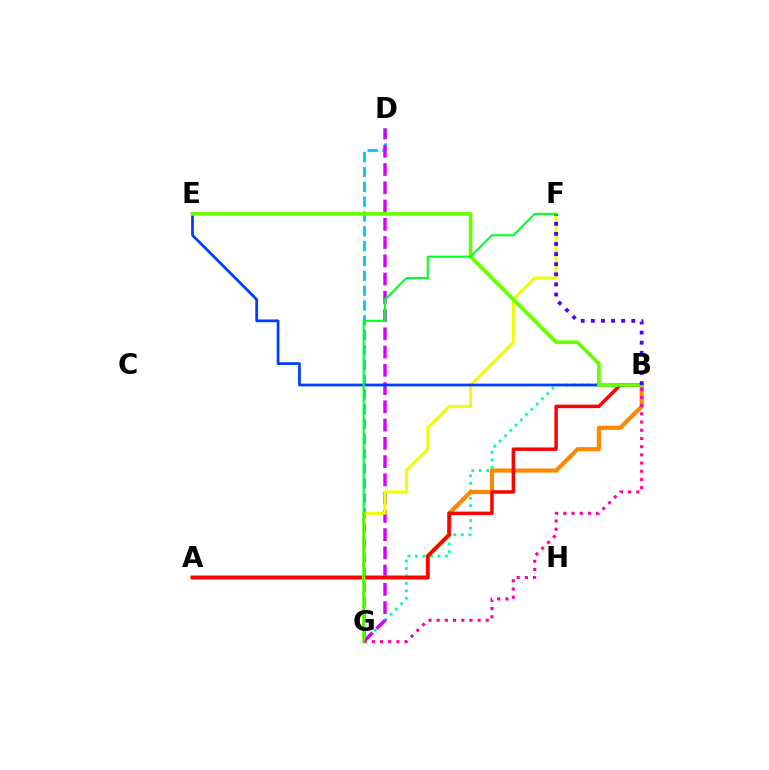{('B', 'G'): [{'color': '#00ffaf', 'line_style': 'dotted', 'thickness': 2.03}, {'color': '#ff00a0', 'line_style': 'dotted', 'thickness': 2.22}], ('D', 'G'): [{'color': '#00c7ff', 'line_style': 'dashed', 'thickness': 2.01}, {'color': '#d600ff', 'line_style': 'dashed', 'thickness': 2.48}], ('A', 'B'): [{'color': '#ff8800', 'line_style': 'solid', 'thickness': 2.99}, {'color': '#ff0000', 'line_style': 'solid', 'thickness': 2.5}], ('F', 'G'): [{'color': '#eeff00', 'line_style': 'solid', 'thickness': 2.14}, {'color': '#00ff27', 'line_style': 'solid', 'thickness': 1.51}], ('B', 'E'): [{'color': '#003fff', 'line_style': 'solid', 'thickness': 1.98}, {'color': '#66ff00', 'line_style': 'solid', 'thickness': 2.63}], ('B', 'F'): [{'color': '#4f00ff', 'line_style': 'dotted', 'thickness': 2.74}]}